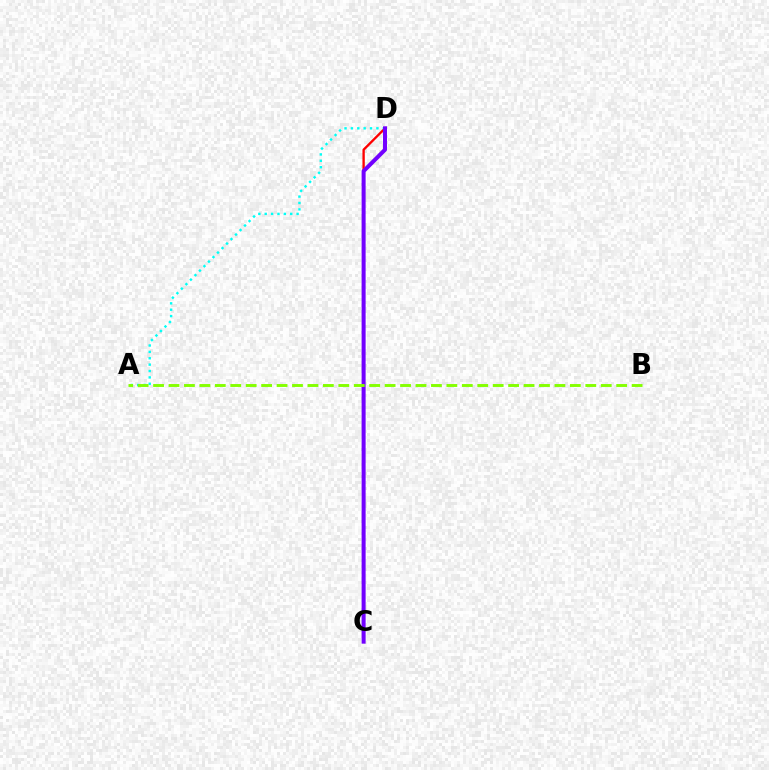{('C', 'D'): [{'color': '#ff0000', 'line_style': 'solid', 'thickness': 1.69}, {'color': '#7200ff', 'line_style': 'solid', 'thickness': 2.89}], ('A', 'D'): [{'color': '#00fff6', 'line_style': 'dotted', 'thickness': 1.73}], ('A', 'B'): [{'color': '#84ff00', 'line_style': 'dashed', 'thickness': 2.1}]}